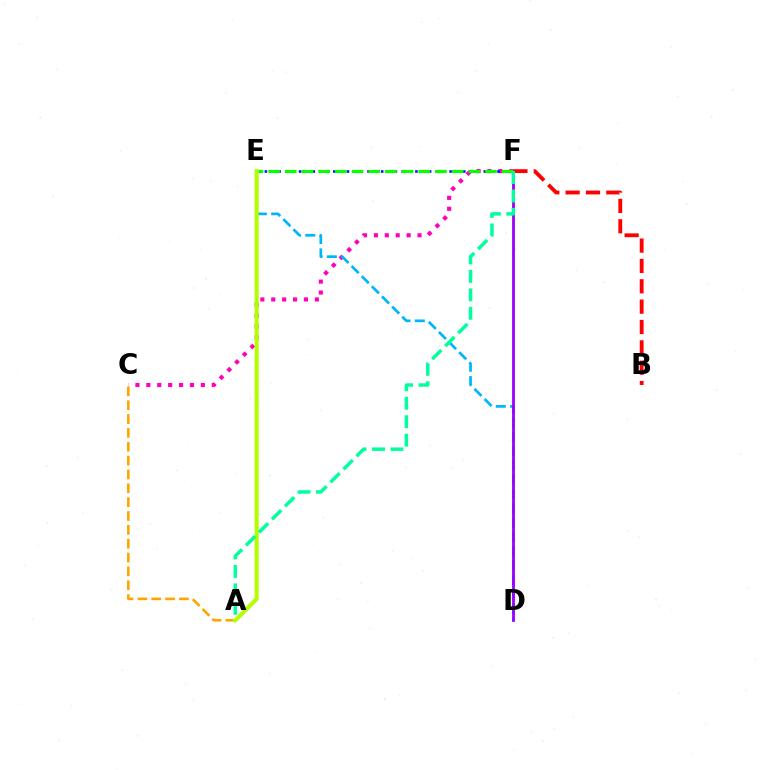{('C', 'F'): [{'color': '#ff00bd', 'line_style': 'dotted', 'thickness': 2.96}], ('D', 'E'): [{'color': '#00b5ff', 'line_style': 'dashed', 'thickness': 1.95}], ('D', 'F'): [{'color': '#9b00ff', 'line_style': 'solid', 'thickness': 2.02}], ('E', 'F'): [{'color': '#0010ff', 'line_style': 'dotted', 'thickness': 1.86}, {'color': '#08ff00', 'line_style': 'dashed', 'thickness': 2.27}], ('A', 'C'): [{'color': '#ffa500', 'line_style': 'dashed', 'thickness': 1.88}], ('A', 'E'): [{'color': '#b3ff00', 'line_style': 'solid', 'thickness': 2.91}], ('B', 'F'): [{'color': '#ff0000', 'line_style': 'dashed', 'thickness': 2.76}], ('A', 'F'): [{'color': '#00ff9d', 'line_style': 'dashed', 'thickness': 2.51}]}